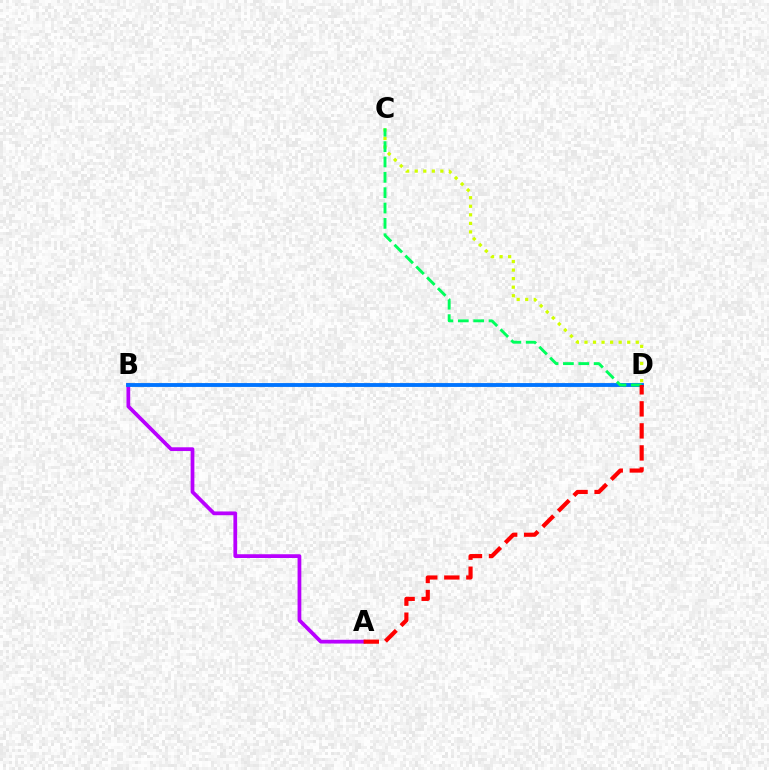{('C', 'D'): [{'color': '#d1ff00', 'line_style': 'dotted', 'thickness': 2.32}, {'color': '#00ff5c', 'line_style': 'dashed', 'thickness': 2.09}], ('A', 'B'): [{'color': '#b900ff', 'line_style': 'solid', 'thickness': 2.7}], ('B', 'D'): [{'color': '#0074ff', 'line_style': 'solid', 'thickness': 2.77}], ('A', 'D'): [{'color': '#ff0000', 'line_style': 'dashed', 'thickness': 2.99}]}